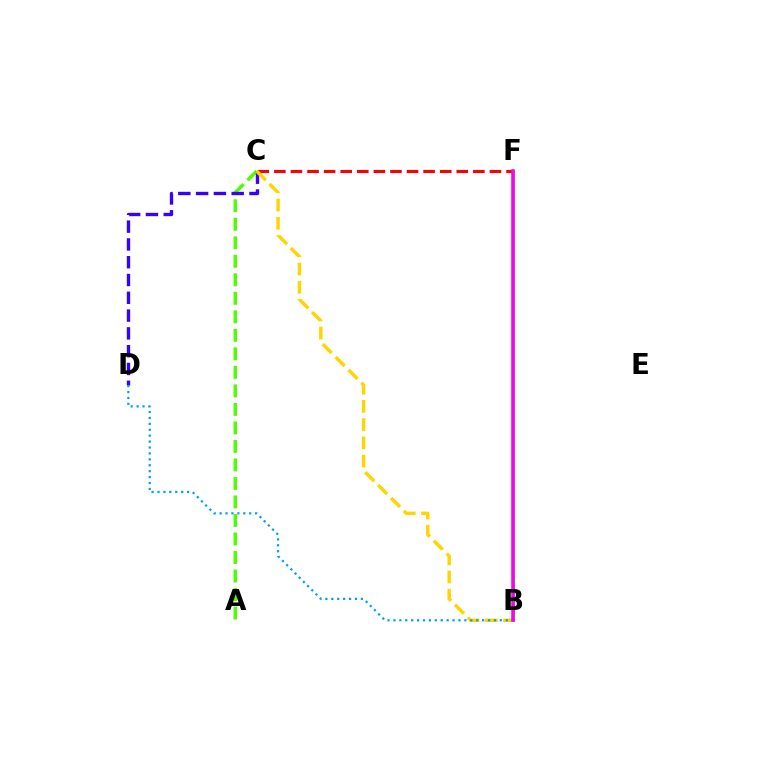{('A', 'C'): [{'color': '#4fff00', 'line_style': 'dashed', 'thickness': 2.51}], ('C', 'D'): [{'color': '#3700ff', 'line_style': 'dashed', 'thickness': 2.42}], ('B', 'F'): [{'color': '#00ff86', 'line_style': 'solid', 'thickness': 2.21}, {'color': '#ff00ed', 'line_style': 'solid', 'thickness': 2.54}], ('C', 'F'): [{'color': '#ff0000', 'line_style': 'dashed', 'thickness': 2.25}], ('B', 'C'): [{'color': '#ffd500', 'line_style': 'dashed', 'thickness': 2.47}], ('B', 'D'): [{'color': '#009eff', 'line_style': 'dotted', 'thickness': 1.61}]}